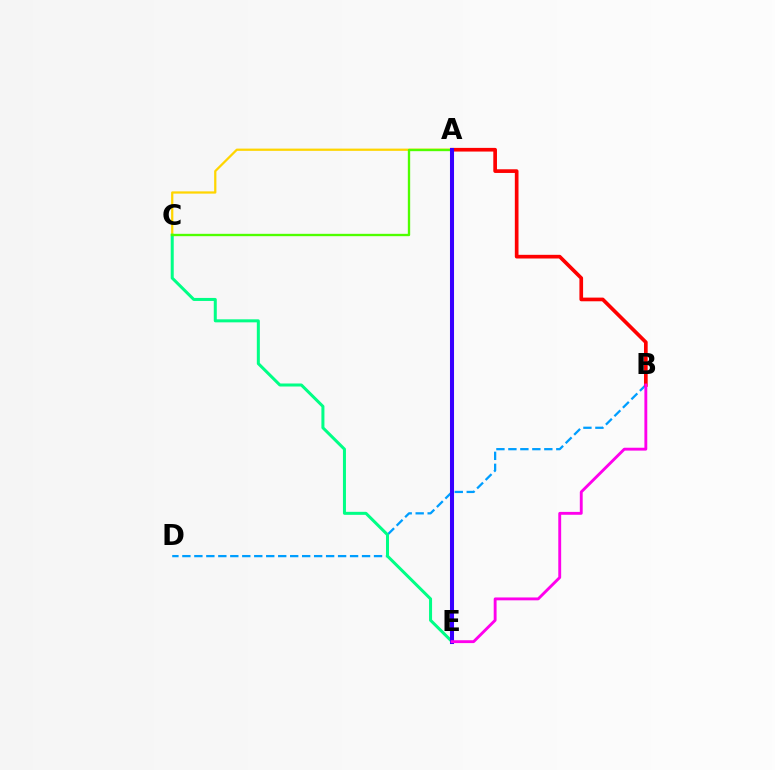{('A', 'C'): [{'color': '#ffd500', 'line_style': 'solid', 'thickness': 1.62}, {'color': '#4fff00', 'line_style': 'solid', 'thickness': 1.69}], ('B', 'D'): [{'color': '#009eff', 'line_style': 'dashed', 'thickness': 1.63}], ('A', 'B'): [{'color': '#ff0000', 'line_style': 'solid', 'thickness': 2.65}], ('C', 'E'): [{'color': '#00ff86', 'line_style': 'solid', 'thickness': 2.17}], ('A', 'E'): [{'color': '#3700ff', 'line_style': 'solid', 'thickness': 2.92}], ('B', 'E'): [{'color': '#ff00ed', 'line_style': 'solid', 'thickness': 2.07}]}